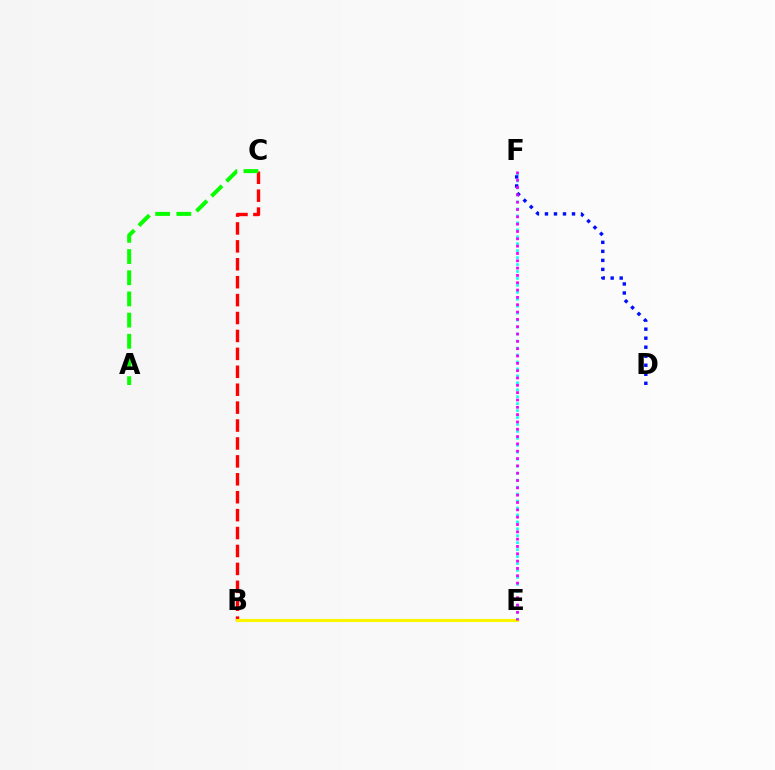{('B', 'C'): [{'color': '#ff0000', 'line_style': 'dashed', 'thickness': 2.43}], ('E', 'F'): [{'color': '#00fff6', 'line_style': 'dotted', 'thickness': 1.89}, {'color': '#ee00ff', 'line_style': 'dotted', 'thickness': 1.99}], ('B', 'E'): [{'color': '#fcf500', 'line_style': 'solid', 'thickness': 2.25}], ('A', 'C'): [{'color': '#08ff00', 'line_style': 'dashed', 'thickness': 2.88}], ('D', 'F'): [{'color': '#0010ff', 'line_style': 'dotted', 'thickness': 2.45}]}